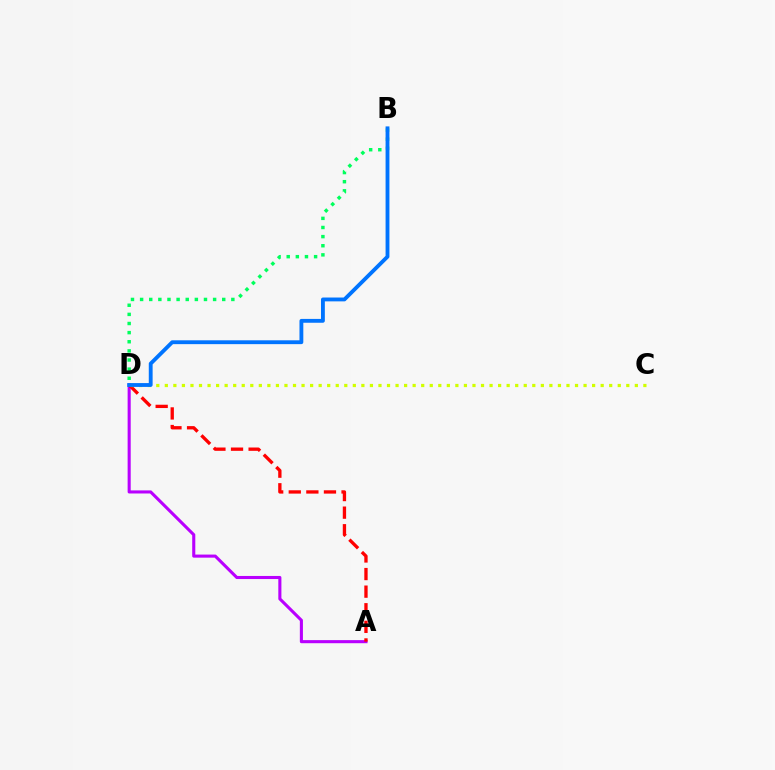{('A', 'D'): [{'color': '#b900ff', 'line_style': 'solid', 'thickness': 2.22}, {'color': '#ff0000', 'line_style': 'dashed', 'thickness': 2.39}], ('B', 'D'): [{'color': '#00ff5c', 'line_style': 'dotted', 'thickness': 2.48}, {'color': '#0074ff', 'line_style': 'solid', 'thickness': 2.77}], ('C', 'D'): [{'color': '#d1ff00', 'line_style': 'dotted', 'thickness': 2.32}]}